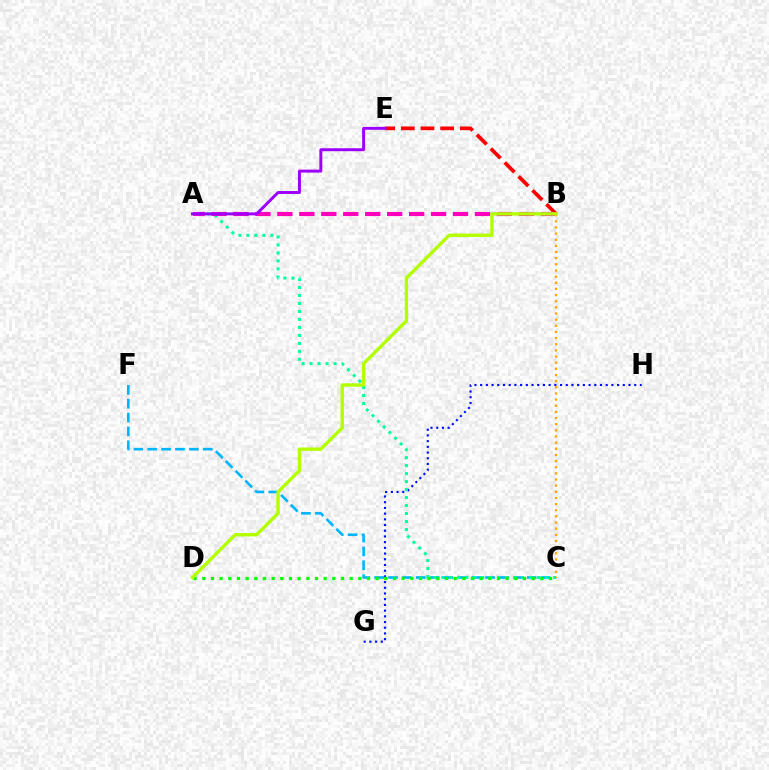{('C', 'F'): [{'color': '#00b5ff', 'line_style': 'dashed', 'thickness': 1.88}], ('B', 'E'): [{'color': '#ff0000', 'line_style': 'dashed', 'thickness': 2.67}], ('G', 'H'): [{'color': '#0010ff', 'line_style': 'dotted', 'thickness': 1.55}], ('A', 'C'): [{'color': '#00ff9d', 'line_style': 'dotted', 'thickness': 2.17}], ('A', 'B'): [{'color': '#ff00bd', 'line_style': 'dashed', 'thickness': 2.98}], ('C', 'D'): [{'color': '#08ff00', 'line_style': 'dotted', 'thickness': 2.35}], ('B', 'C'): [{'color': '#ffa500', 'line_style': 'dotted', 'thickness': 1.67}], ('B', 'D'): [{'color': '#b3ff00', 'line_style': 'solid', 'thickness': 2.45}], ('A', 'E'): [{'color': '#9b00ff', 'line_style': 'solid', 'thickness': 2.12}]}